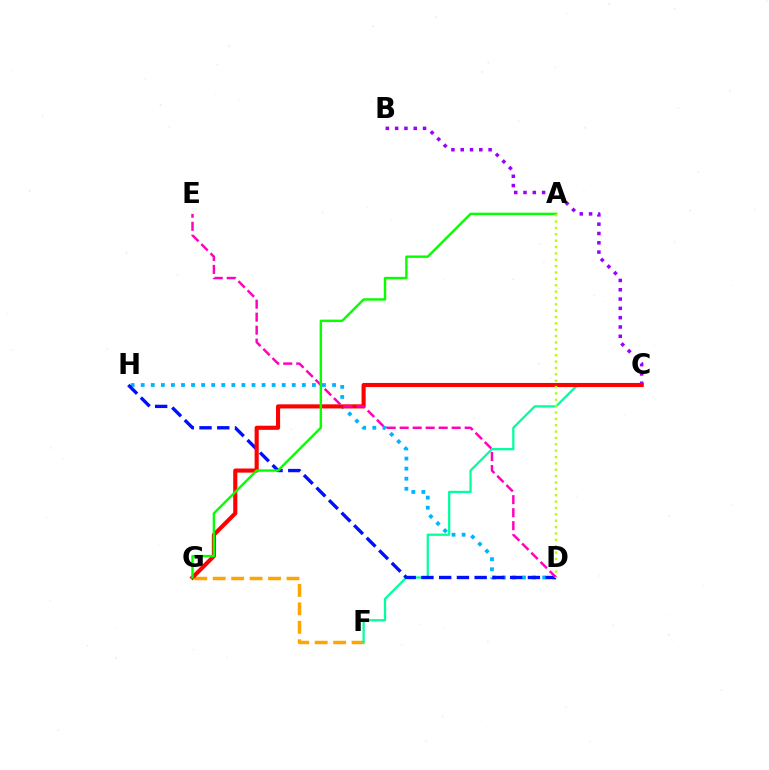{('D', 'H'): [{'color': '#00b5ff', 'line_style': 'dotted', 'thickness': 2.74}, {'color': '#0010ff', 'line_style': 'dashed', 'thickness': 2.41}], ('F', 'G'): [{'color': '#ffa500', 'line_style': 'dashed', 'thickness': 2.5}], ('C', 'F'): [{'color': '#00ff9d', 'line_style': 'solid', 'thickness': 1.63}], ('B', 'C'): [{'color': '#9b00ff', 'line_style': 'dotted', 'thickness': 2.53}], ('C', 'G'): [{'color': '#ff0000', 'line_style': 'solid', 'thickness': 2.96}], ('D', 'E'): [{'color': '#ff00bd', 'line_style': 'dashed', 'thickness': 1.77}], ('A', 'G'): [{'color': '#08ff00', 'line_style': 'solid', 'thickness': 1.75}], ('A', 'D'): [{'color': '#b3ff00', 'line_style': 'dotted', 'thickness': 1.73}]}